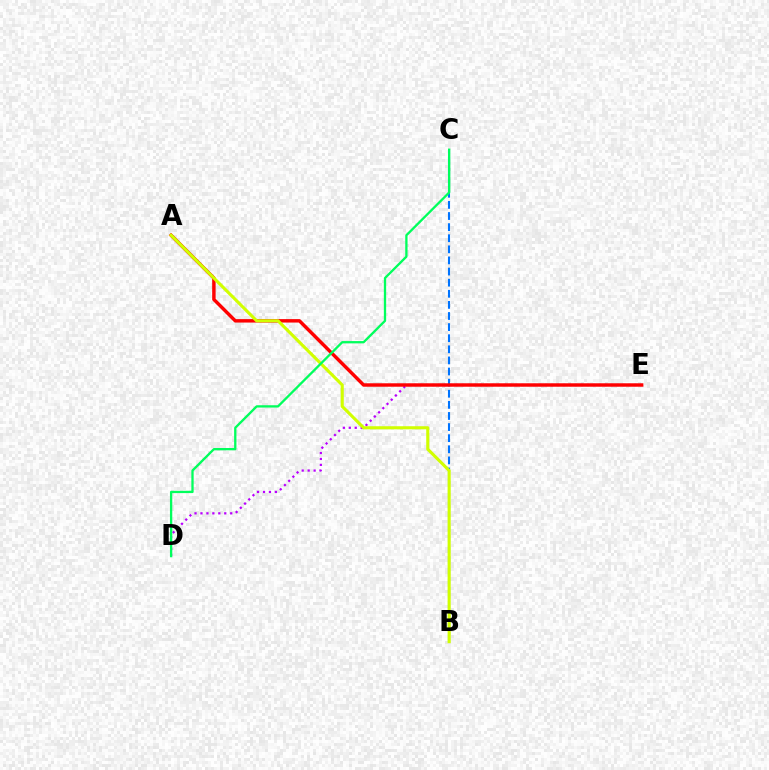{('B', 'C'): [{'color': '#0074ff', 'line_style': 'dashed', 'thickness': 1.51}], ('D', 'E'): [{'color': '#b900ff', 'line_style': 'dotted', 'thickness': 1.62}], ('A', 'E'): [{'color': '#ff0000', 'line_style': 'solid', 'thickness': 2.48}], ('A', 'B'): [{'color': '#d1ff00', 'line_style': 'solid', 'thickness': 2.23}], ('C', 'D'): [{'color': '#00ff5c', 'line_style': 'solid', 'thickness': 1.66}]}